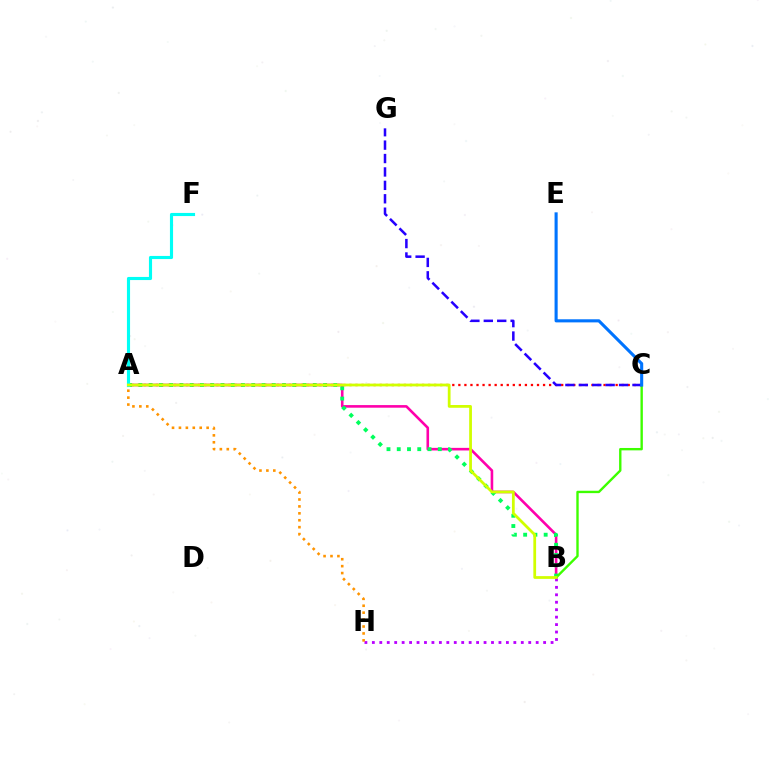{('A', 'B'): [{'color': '#ff00ac', 'line_style': 'solid', 'thickness': 1.87}, {'color': '#00ff5c', 'line_style': 'dotted', 'thickness': 2.79}, {'color': '#d1ff00', 'line_style': 'solid', 'thickness': 1.99}], ('B', 'C'): [{'color': '#3dff00', 'line_style': 'solid', 'thickness': 1.71}], ('A', 'C'): [{'color': '#ff0000', 'line_style': 'dotted', 'thickness': 1.64}], ('B', 'H'): [{'color': '#b900ff', 'line_style': 'dotted', 'thickness': 2.02}], ('C', 'G'): [{'color': '#2500ff', 'line_style': 'dashed', 'thickness': 1.82}], ('C', 'E'): [{'color': '#0074ff', 'line_style': 'solid', 'thickness': 2.23}], ('A', 'H'): [{'color': '#ff9400', 'line_style': 'dotted', 'thickness': 1.88}], ('A', 'F'): [{'color': '#00fff6', 'line_style': 'solid', 'thickness': 2.25}]}